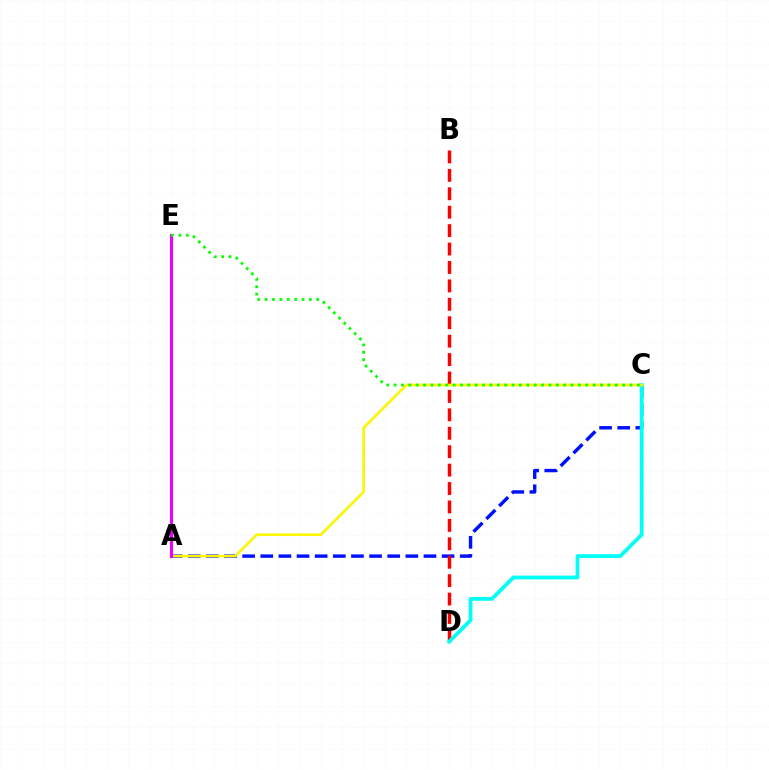{('A', 'C'): [{'color': '#0010ff', 'line_style': 'dashed', 'thickness': 2.46}, {'color': '#fcf500', 'line_style': 'solid', 'thickness': 1.88}], ('B', 'D'): [{'color': '#ff0000', 'line_style': 'dashed', 'thickness': 2.5}], ('C', 'D'): [{'color': '#00fff6', 'line_style': 'solid', 'thickness': 2.71}], ('A', 'E'): [{'color': '#ee00ff', 'line_style': 'solid', 'thickness': 2.26}], ('C', 'E'): [{'color': '#08ff00', 'line_style': 'dotted', 'thickness': 2.0}]}